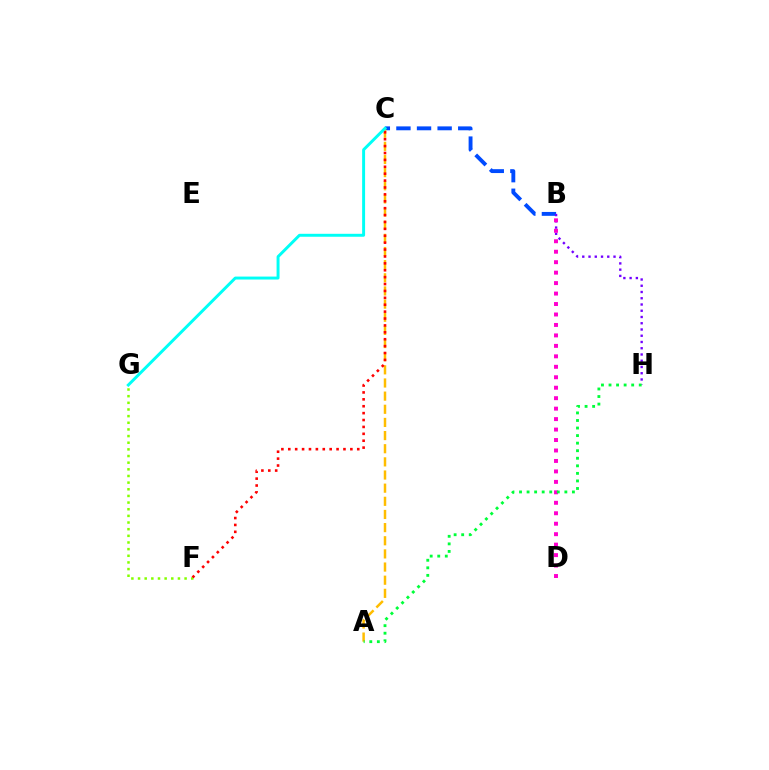{('F', 'G'): [{'color': '#84ff00', 'line_style': 'dotted', 'thickness': 1.81}], ('B', 'C'): [{'color': '#004bff', 'line_style': 'dashed', 'thickness': 2.8}], ('A', 'C'): [{'color': '#ffbd00', 'line_style': 'dashed', 'thickness': 1.79}], ('C', 'F'): [{'color': '#ff0000', 'line_style': 'dotted', 'thickness': 1.87}], ('C', 'G'): [{'color': '#00fff6', 'line_style': 'solid', 'thickness': 2.12}], ('B', 'H'): [{'color': '#7200ff', 'line_style': 'dotted', 'thickness': 1.7}], ('B', 'D'): [{'color': '#ff00cf', 'line_style': 'dotted', 'thickness': 2.84}], ('A', 'H'): [{'color': '#00ff39', 'line_style': 'dotted', 'thickness': 2.05}]}